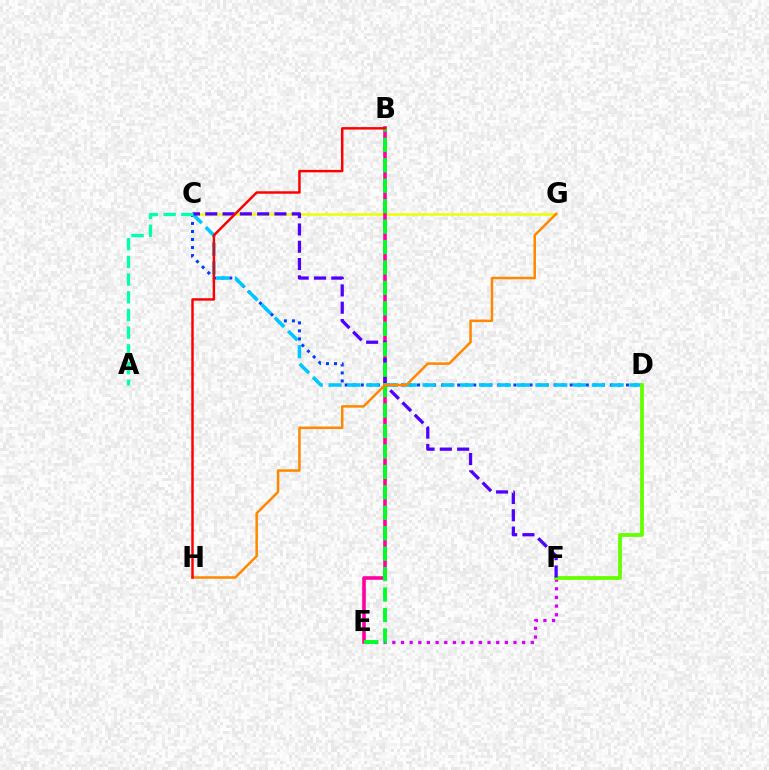{('C', 'G'): [{'color': '#eeff00', 'line_style': 'solid', 'thickness': 1.8}], ('E', 'F'): [{'color': '#d600ff', 'line_style': 'dotted', 'thickness': 2.35}], ('C', 'D'): [{'color': '#003fff', 'line_style': 'dotted', 'thickness': 2.18}, {'color': '#00c7ff', 'line_style': 'dashed', 'thickness': 2.55}], ('B', 'E'): [{'color': '#ff00a0', 'line_style': 'solid', 'thickness': 2.59}, {'color': '#00ff27', 'line_style': 'dashed', 'thickness': 2.78}], ('D', 'F'): [{'color': '#66ff00', 'line_style': 'solid', 'thickness': 2.73}], ('C', 'F'): [{'color': '#4f00ff', 'line_style': 'dashed', 'thickness': 2.35}], ('A', 'C'): [{'color': '#00ffaf', 'line_style': 'dashed', 'thickness': 2.4}], ('G', 'H'): [{'color': '#ff8800', 'line_style': 'solid', 'thickness': 1.81}], ('B', 'H'): [{'color': '#ff0000', 'line_style': 'solid', 'thickness': 1.77}]}